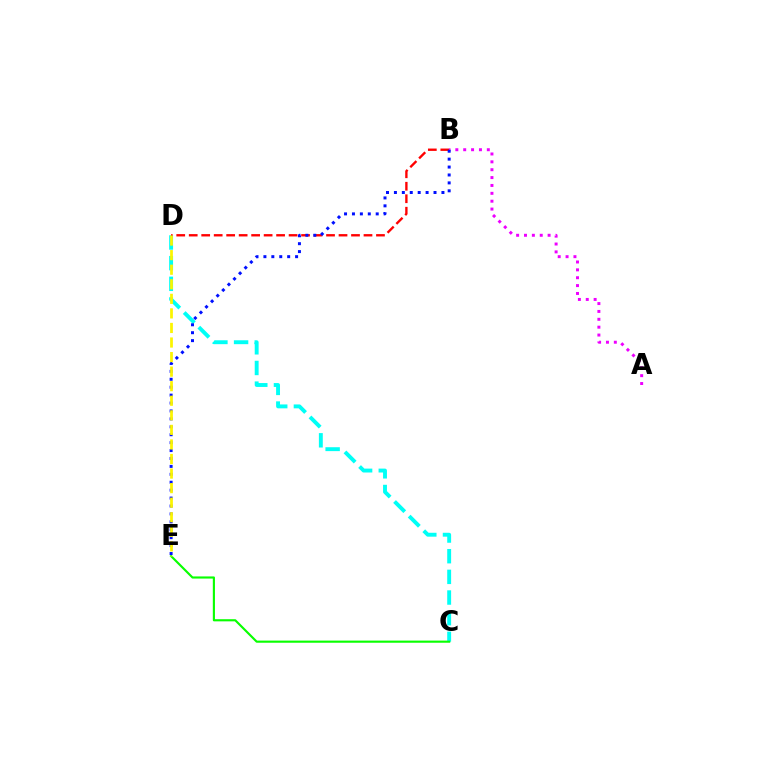{('C', 'D'): [{'color': '#00fff6', 'line_style': 'dashed', 'thickness': 2.81}], ('B', 'D'): [{'color': '#ff0000', 'line_style': 'dashed', 'thickness': 1.7}], ('C', 'E'): [{'color': '#08ff00', 'line_style': 'solid', 'thickness': 1.54}], ('A', 'B'): [{'color': '#ee00ff', 'line_style': 'dotted', 'thickness': 2.14}], ('B', 'E'): [{'color': '#0010ff', 'line_style': 'dotted', 'thickness': 2.15}], ('D', 'E'): [{'color': '#fcf500', 'line_style': 'dashed', 'thickness': 1.98}]}